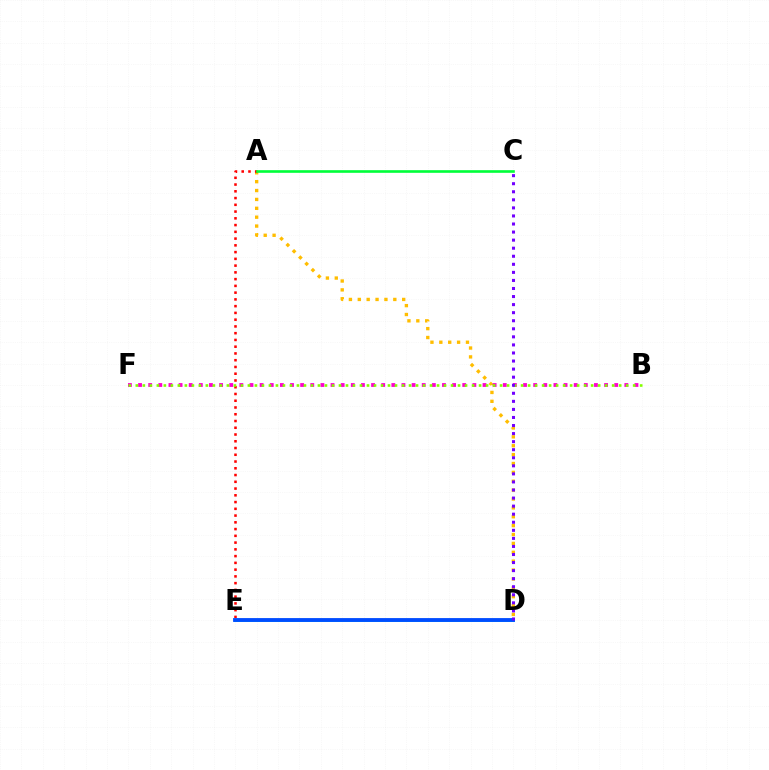{('D', 'E'): [{'color': '#00fff6', 'line_style': 'solid', 'thickness': 2.13}, {'color': '#004bff', 'line_style': 'solid', 'thickness': 2.76}], ('A', 'D'): [{'color': '#ffbd00', 'line_style': 'dotted', 'thickness': 2.41}], ('A', 'E'): [{'color': '#ff0000', 'line_style': 'dotted', 'thickness': 1.84}], ('B', 'F'): [{'color': '#ff00cf', 'line_style': 'dotted', 'thickness': 2.75}, {'color': '#84ff00', 'line_style': 'dotted', 'thickness': 1.9}], ('C', 'D'): [{'color': '#7200ff', 'line_style': 'dotted', 'thickness': 2.19}], ('A', 'C'): [{'color': '#00ff39', 'line_style': 'solid', 'thickness': 1.9}]}